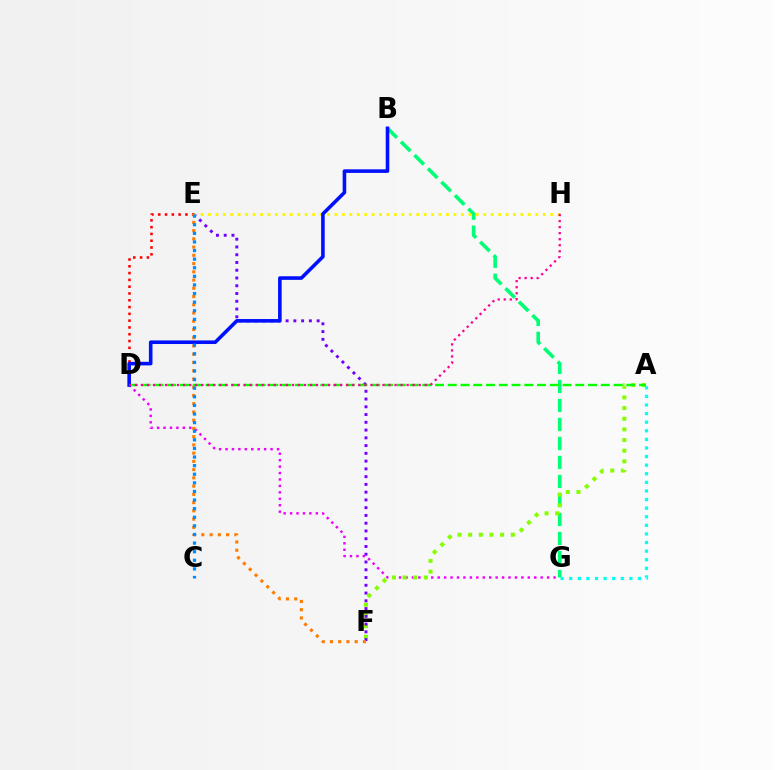{('A', 'G'): [{'color': '#00fff6', 'line_style': 'dotted', 'thickness': 2.34}], ('B', 'G'): [{'color': '#00ff74', 'line_style': 'dashed', 'thickness': 2.58}], ('D', 'G'): [{'color': '#ee00ff', 'line_style': 'dotted', 'thickness': 1.75}], ('A', 'F'): [{'color': '#84ff00', 'line_style': 'dotted', 'thickness': 2.89}], ('E', 'F'): [{'color': '#7200ff', 'line_style': 'dotted', 'thickness': 2.11}, {'color': '#ff7c00', 'line_style': 'dotted', 'thickness': 2.24}], ('D', 'E'): [{'color': '#ff0000', 'line_style': 'dotted', 'thickness': 1.85}], ('A', 'D'): [{'color': '#08ff00', 'line_style': 'dashed', 'thickness': 1.73}], ('E', 'H'): [{'color': '#fcf500', 'line_style': 'dotted', 'thickness': 2.02}], ('B', 'D'): [{'color': '#0010ff', 'line_style': 'solid', 'thickness': 2.59}], ('D', 'H'): [{'color': '#ff0094', 'line_style': 'dotted', 'thickness': 1.64}], ('C', 'E'): [{'color': '#008cff', 'line_style': 'dotted', 'thickness': 2.34}]}